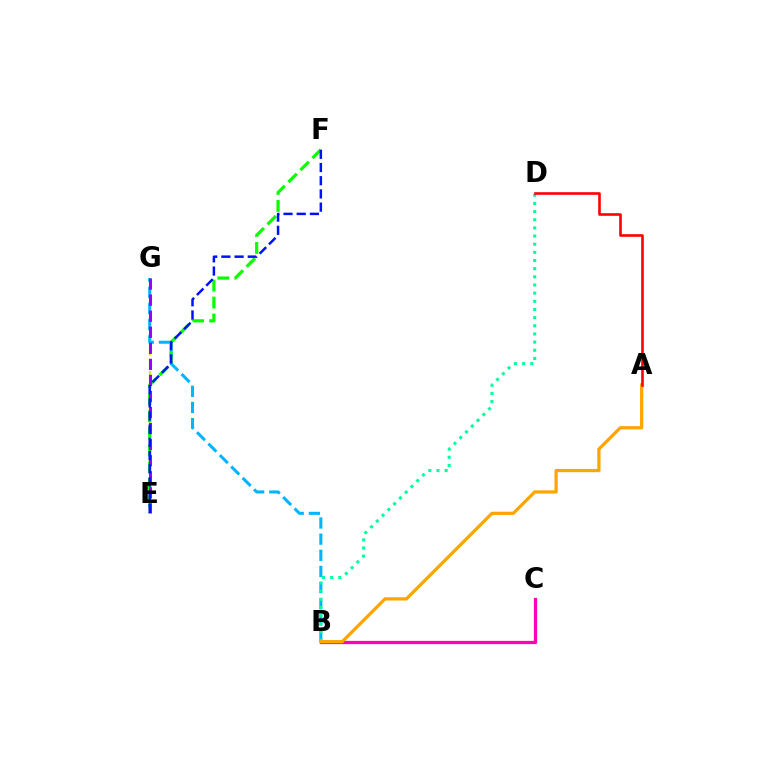{('E', 'G'): [{'color': '#b3ff00', 'line_style': 'dashed', 'thickness': 1.65}, {'color': '#9b00ff', 'line_style': 'dashed', 'thickness': 2.18}], ('B', 'G'): [{'color': '#00b5ff', 'line_style': 'dashed', 'thickness': 2.19}], ('B', 'C'): [{'color': '#ff00bd', 'line_style': 'solid', 'thickness': 2.34}], ('B', 'D'): [{'color': '#00ff9d', 'line_style': 'dotted', 'thickness': 2.22}], ('A', 'B'): [{'color': '#ffa500', 'line_style': 'solid', 'thickness': 2.32}], ('A', 'D'): [{'color': '#ff0000', 'line_style': 'solid', 'thickness': 1.88}], ('E', 'F'): [{'color': '#08ff00', 'line_style': 'dashed', 'thickness': 2.31}, {'color': '#0010ff', 'line_style': 'dashed', 'thickness': 1.79}]}